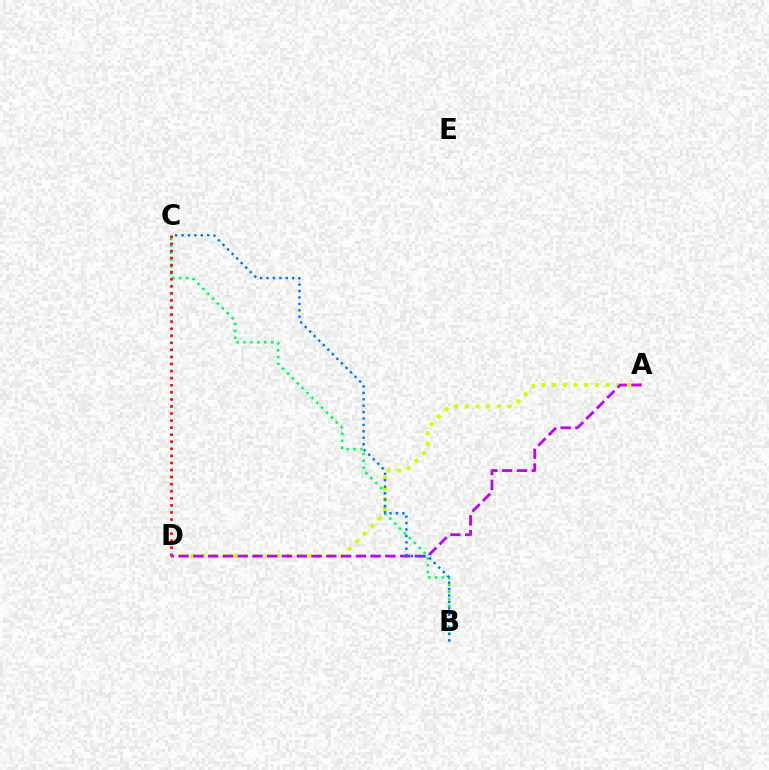{('B', 'C'): [{'color': '#00ff5c', 'line_style': 'dotted', 'thickness': 1.87}, {'color': '#0074ff', 'line_style': 'dotted', 'thickness': 1.74}], ('A', 'D'): [{'color': '#d1ff00', 'line_style': 'dotted', 'thickness': 2.9}, {'color': '#b900ff', 'line_style': 'dashed', 'thickness': 2.01}], ('C', 'D'): [{'color': '#ff0000', 'line_style': 'dotted', 'thickness': 1.92}]}